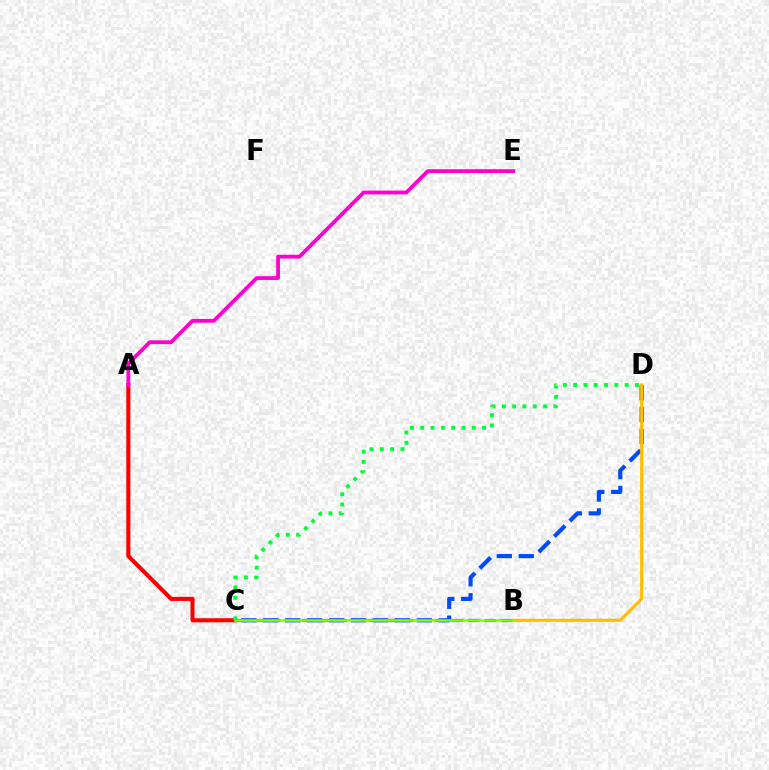{('B', 'C'): [{'color': '#00fff6', 'line_style': 'dotted', 'thickness': 1.62}, {'color': '#7200ff', 'line_style': 'dashed', 'thickness': 2.26}, {'color': '#84ff00', 'line_style': 'solid', 'thickness': 1.83}], ('C', 'D'): [{'color': '#004bff', 'line_style': 'dashed', 'thickness': 2.98}, {'color': '#00ff39', 'line_style': 'dotted', 'thickness': 2.8}], ('A', 'C'): [{'color': '#ff0000', 'line_style': 'solid', 'thickness': 2.94}], ('B', 'D'): [{'color': '#ffbd00', 'line_style': 'solid', 'thickness': 2.21}], ('A', 'E'): [{'color': '#ff00cf', 'line_style': 'solid', 'thickness': 2.73}]}